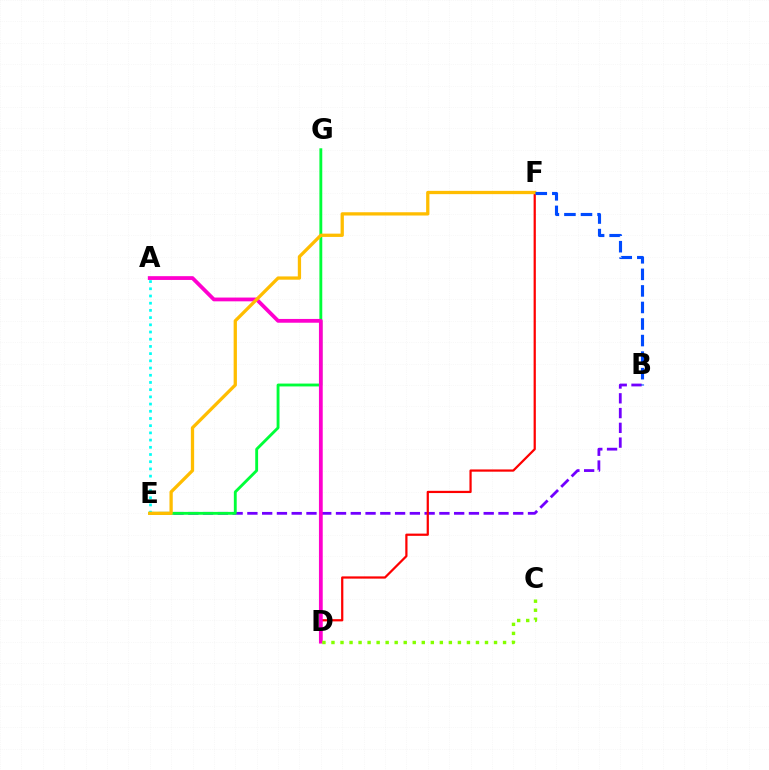{('B', 'E'): [{'color': '#7200ff', 'line_style': 'dashed', 'thickness': 2.01}], ('E', 'G'): [{'color': '#00ff39', 'line_style': 'solid', 'thickness': 2.06}], ('A', 'E'): [{'color': '#00fff6', 'line_style': 'dotted', 'thickness': 1.96}], ('D', 'F'): [{'color': '#ff0000', 'line_style': 'solid', 'thickness': 1.61}], ('A', 'D'): [{'color': '#ff00cf', 'line_style': 'solid', 'thickness': 2.72}], ('E', 'F'): [{'color': '#ffbd00', 'line_style': 'solid', 'thickness': 2.36}], ('C', 'D'): [{'color': '#84ff00', 'line_style': 'dotted', 'thickness': 2.45}], ('B', 'F'): [{'color': '#004bff', 'line_style': 'dashed', 'thickness': 2.25}]}